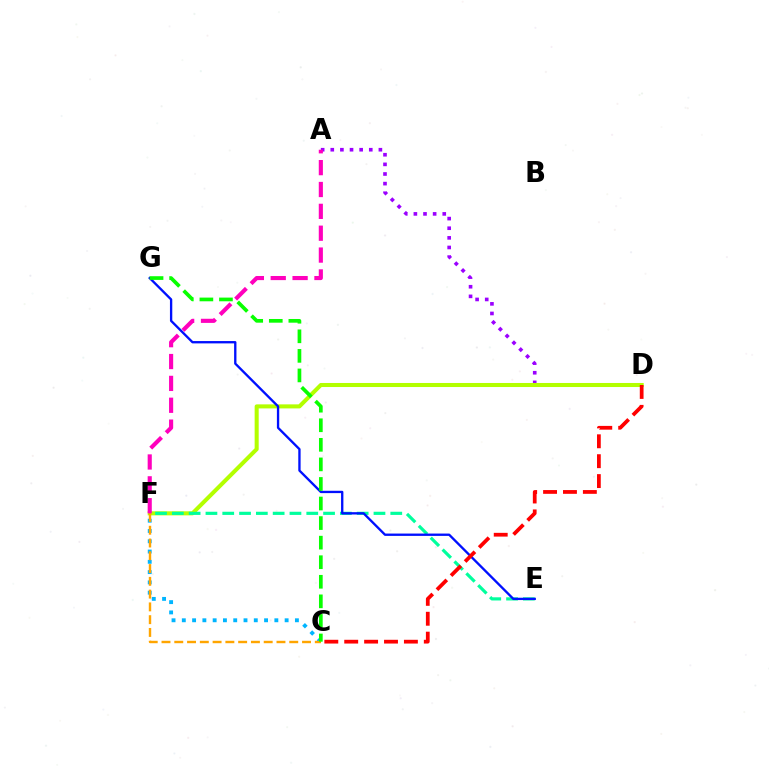{('C', 'F'): [{'color': '#00b5ff', 'line_style': 'dotted', 'thickness': 2.79}, {'color': '#ffa500', 'line_style': 'dashed', 'thickness': 1.74}], ('A', 'D'): [{'color': '#9b00ff', 'line_style': 'dotted', 'thickness': 2.61}], ('D', 'F'): [{'color': '#b3ff00', 'line_style': 'solid', 'thickness': 2.91}], ('E', 'F'): [{'color': '#00ff9d', 'line_style': 'dashed', 'thickness': 2.28}], ('E', 'G'): [{'color': '#0010ff', 'line_style': 'solid', 'thickness': 1.68}], ('A', 'F'): [{'color': '#ff00bd', 'line_style': 'dashed', 'thickness': 2.97}], ('C', 'G'): [{'color': '#08ff00', 'line_style': 'dashed', 'thickness': 2.66}], ('C', 'D'): [{'color': '#ff0000', 'line_style': 'dashed', 'thickness': 2.7}]}